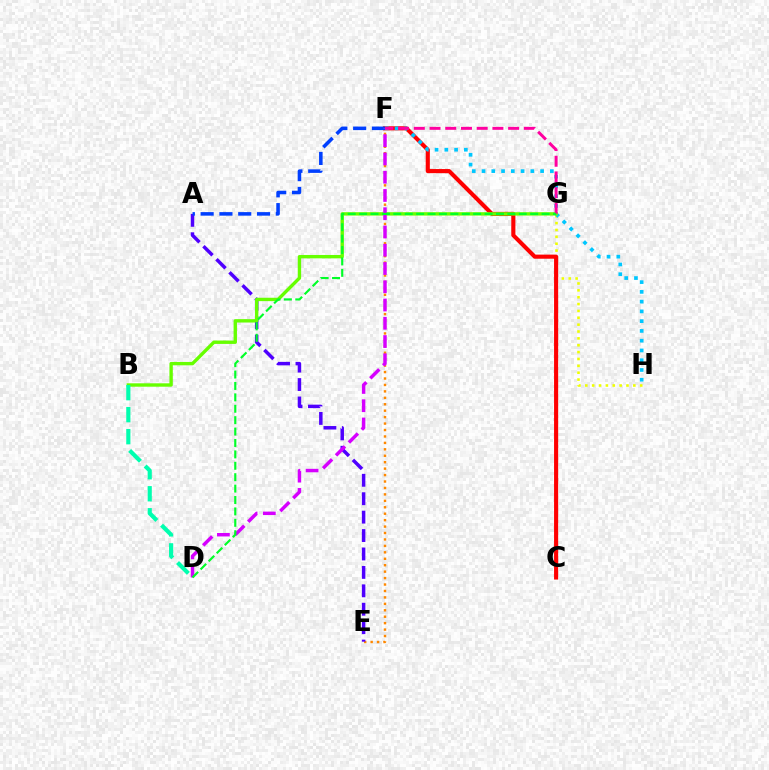{('E', 'F'): [{'color': '#ff8800', 'line_style': 'dotted', 'thickness': 1.75}], ('G', 'H'): [{'color': '#eeff00', 'line_style': 'dotted', 'thickness': 1.86}], ('C', 'F'): [{'color': '#ff0000', 'line_style': 'solid', 'thickness': 2.96}], ('F', 'H'): [{'color': '#00c7ff', 'line_style': 'dotted', 'thickness': 2.65}], ('A', 'E'): [{'color': '#4f00ff', 'line_style': 'dashed', 'thickness': 2.5}], ('B', 'G'): [{'color': '#66ff00', 'line_style': 'solid', 'thickness': 2.43}], ('F', 'G'): [{'color': '#ff00a0', 'line_style': 'dashed', 'thickness': 2.14}], ('A', 'F'): [{'color': '#003fff', 'line_style': 'dashed', 'thickness': 2.55}], ('D', 'F'): [{'color': '#d600ff', 'line_style': 'dashed', 'thickness': 2.48}], ('B', 'D'): [{'color': '#00ffaf', 'line_style': 'dashed', 'thickness': 2.99}], ('D', 'G'): [{'color': '#00ff27', 'line_style': 'dashed', 'thickness': 1.55}]}